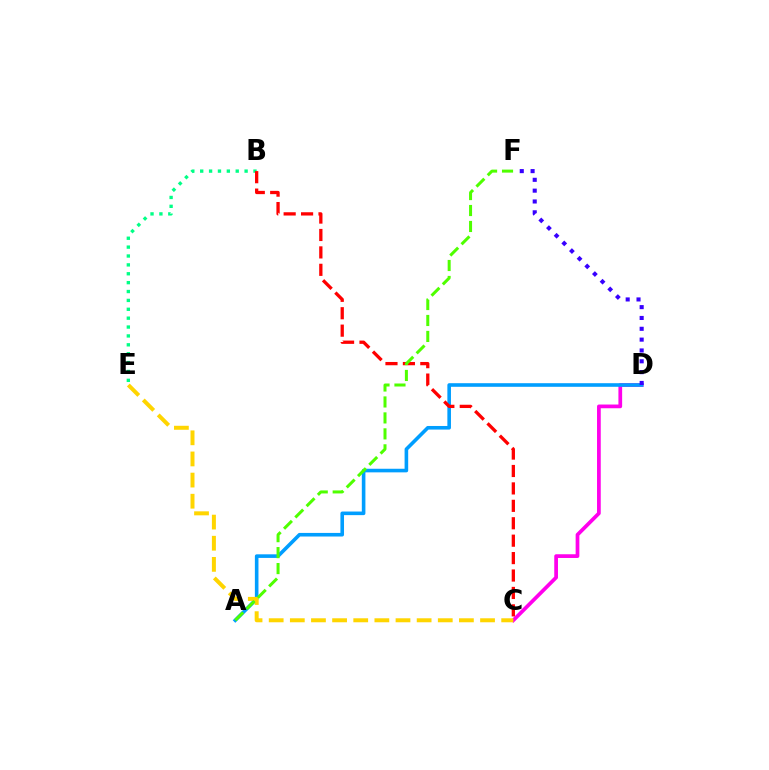{('C', 'D'): [{'color': '#ff00ed', 'line_style': 'solid', 'thickness': 2.68}], ('A', 'D'): [{'color': '#009eff', 'line_style': 'solid', 'thickness': 2.59}], ('B', 'E'): [{'color': '#00ff86', 'line_style': 'dotted', 'thickness': 2.41}], ('B', 'C'): [{'color': '#ff0000', 'line_style': 'dashed', 'thickness': 2.37}], ('D', 'F'): [{'color': '#3700ff', 'line_style': 'dotted', 'thickness': 2.94}], ('C', 'E'): [{'color': '#ffd500', 'line_style': 'dashed', 'thickness': 2.87}], ('A', 'F'): [{'color': '#4fff00', 'line_style': 'dashed', 'thickness': 2.17}]}